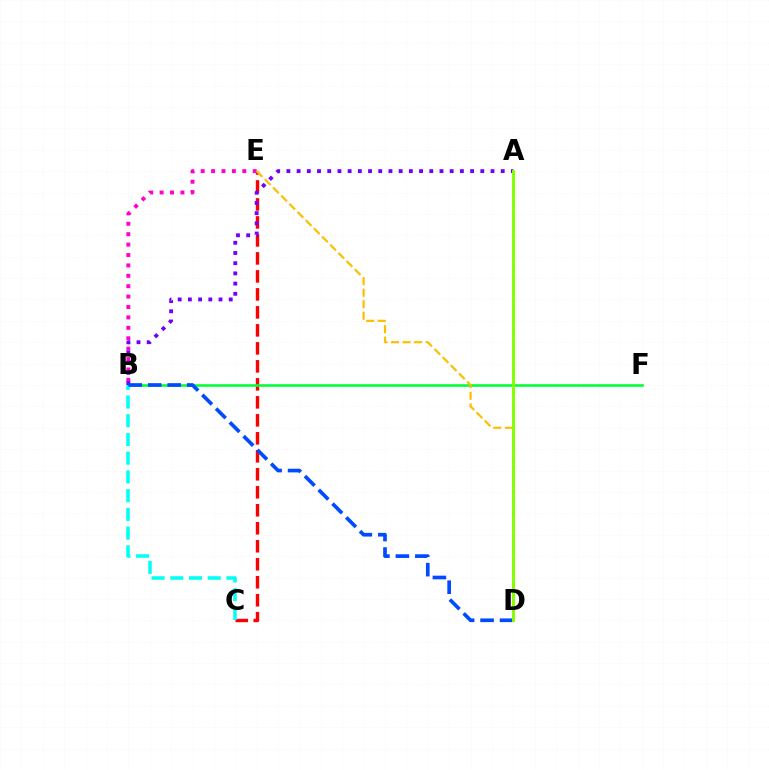{('C', 'E'): [{'color': '#ff0000', 'line_style': 'dashed', 'thickness': 2.44}], ('B', 'F'): [{'color': '#00ff39', 'line_style': 'solid', 'thickness': 1.87}], ('B', 'C'): [{'color': '#00fff6', 'line_style': 'dashed', 'thickness': 2.54}], ('B', 'E'): [{'color': '#ff00cf', 'line_style': 'dotted', 'thickness': 2.83}], ('A', 'B'): [{'color': '#7200ff', 'line_style': 'dotted', 'thickness': 2.77}], ('D', 'E'): [{'color': '#ffbd00', 'line_style': 'dashed', 'thickness': 1.57}], ('B', 'D'): [{'color': '#004bff', 'line_style': 'dashed', 'thickness': 2.65}], ('A', 'D'): [{'color': '#84ff00', 'line_style': 'solid', 'thickness': 2.11}]}